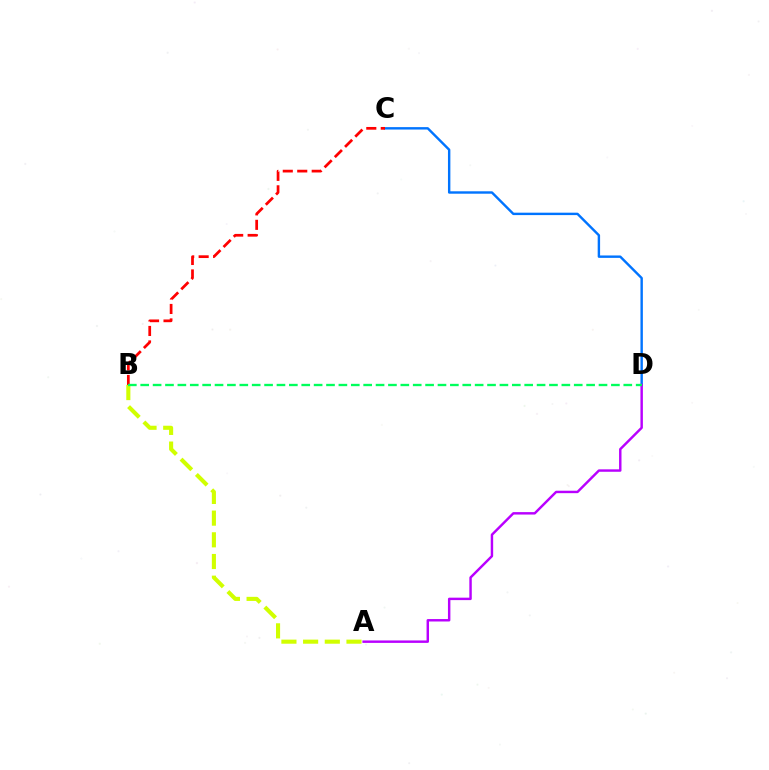{('A', 'B'): [{'color': '#d1ff00', 'line_style': 'dashed', 'thickness': 2.95}], ('C', 'D'): [{'color': '#0074ff', 'line_style': 'solid', 'thickness': 1.74}], ('A', 'D'): [{'color': '#b900ff', 'line_style': 'solid', 'thickness': 1.76}], ('B', 'C'): [{'color': '#ff0000', 'line_style': 'dashed', 'thickness': 1.96}], ('B', 'D'): [{'color': '#00ff5c', 'line_style': 'dashed', 'thickness': 1.68}]}